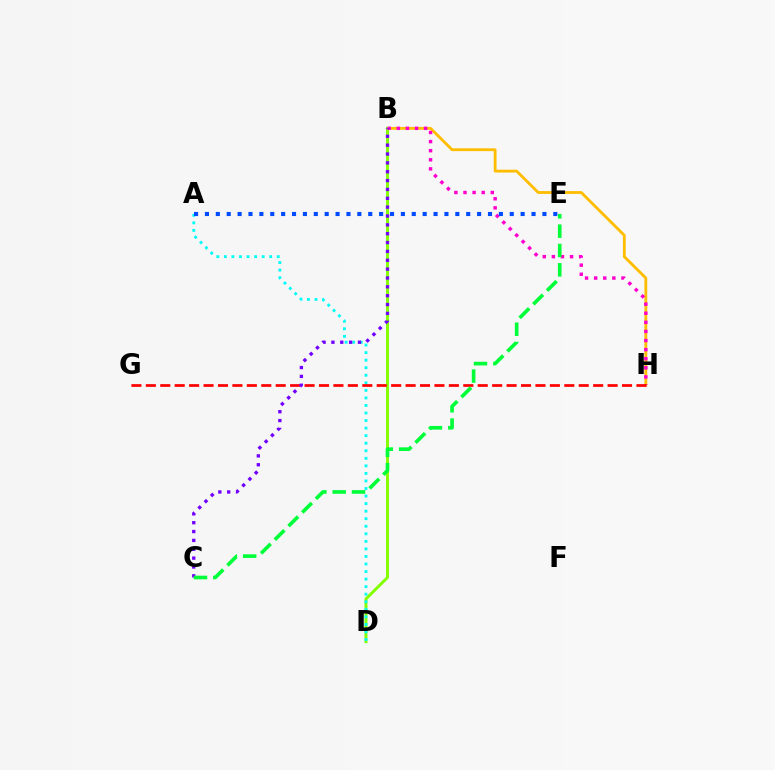{('B', 'H'): [{'color': '#ffbd00', 'line_style': 'solid', 'thickness': 2.03}, {'color': '#ff00cf', 'line_style': 'dotted', 'thickness': 2.47}], ('B', 'D'): [{'color': '#84ff00', 'line_style': 'solid', 'thickness': 2.12}], ('A', 'D'): [{'color': '#00fff6', 'line_style': 'dotted', 'thickness': 2.05}], ('G', 'H'): [{'color': '#ff0000', 'line_style': 'dashed', 'thickness': 1.96}], ('B', 'C'): [{'color': '#7200ff', 'line_style': 'dotted', 'thickness': 2.41}], ('C', 'E'): [{'color': '#00ff39', 'line_style': 'dashed', 'thickness': 2.63}], ('A', 'E'): [{'color': '#004bff', 'line_style': 'dotted', 'thickness': 2.96}]}